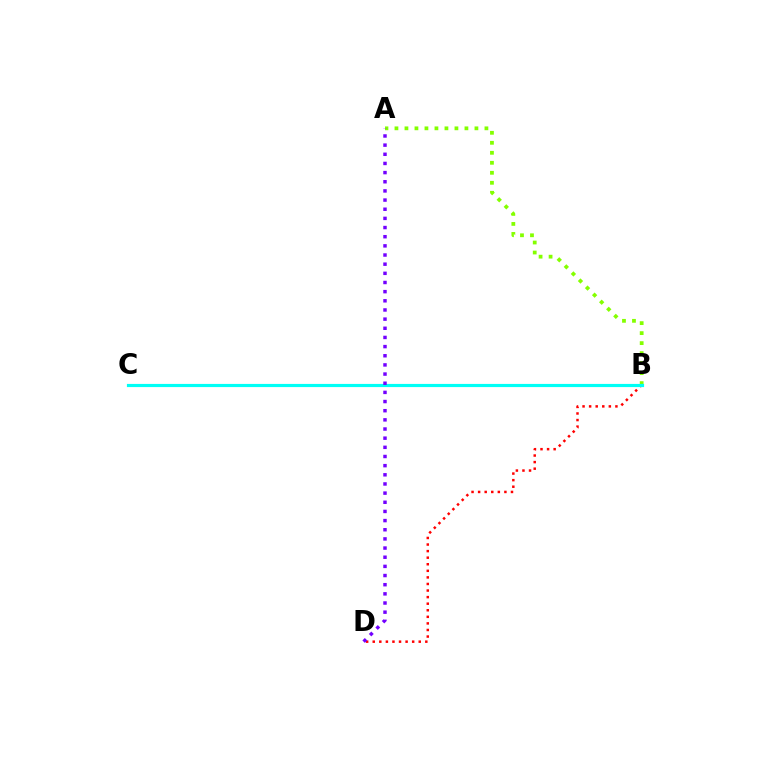{('B', 'D'): [{'color': '#ff0000', 'line_style': 'dotted', 'thickness': 1.79}], ('A', 'B'): [{'color': '#84ff00', 'line_style': 'dotted', 'thickness': 2.72}], ('B', 'C'): [{'color': '#00fff6', 'line_style': 'solid', 'thickness': 2.28}], ('A', 'D'): [{'color': '#7200ff', 'line_style': 'dotted', 'thickness': 2.49}]}